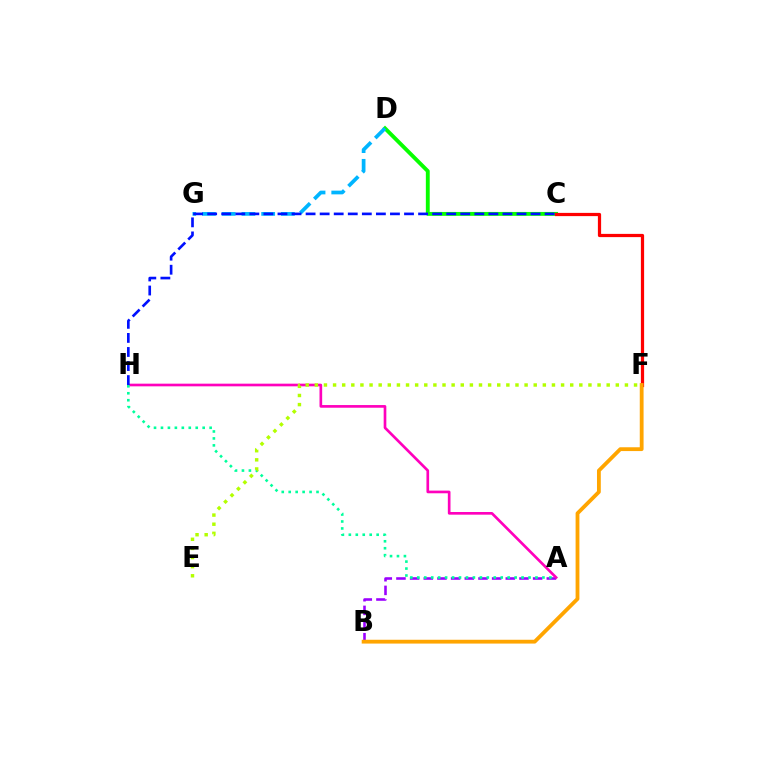{('C', 'D'): [{'color': '#08ff00', 'line_style': 'solid', 'thickness': 2.79}], ('D', 'G'): [{'color': '#00b5ff', 'line_style': 'dashed', 'thickness': 2.68}], ('A', 'B'): [{'color': '#9b00ff', 'line_style': 'dashed', 'thickness': 1.86}], ('A', 'H'): [{'color': '#ff00bd', 'line_style': 'solid', 'thickness': 1.92}, {'color': '#00ff9d', 'line_style': 'dotted', 'thickness': 1.89}], ('C', 'H'): [{'color': '#0010ff', 'line_style': 'dashed', 'thickness': 1.91}], ('C', 'F'): [{'color': '#ff0000', 'line_style': 'solid', 'thickness': 2.32}], ('E', 'F'): [{'color': '#b3ff00', 'line_style': 'dotted', 'thickness': 2.48}], ('B', 'F'): [{'color': '#ffa500', 'line_style': 'solid', 'thickness': 2.74}]}